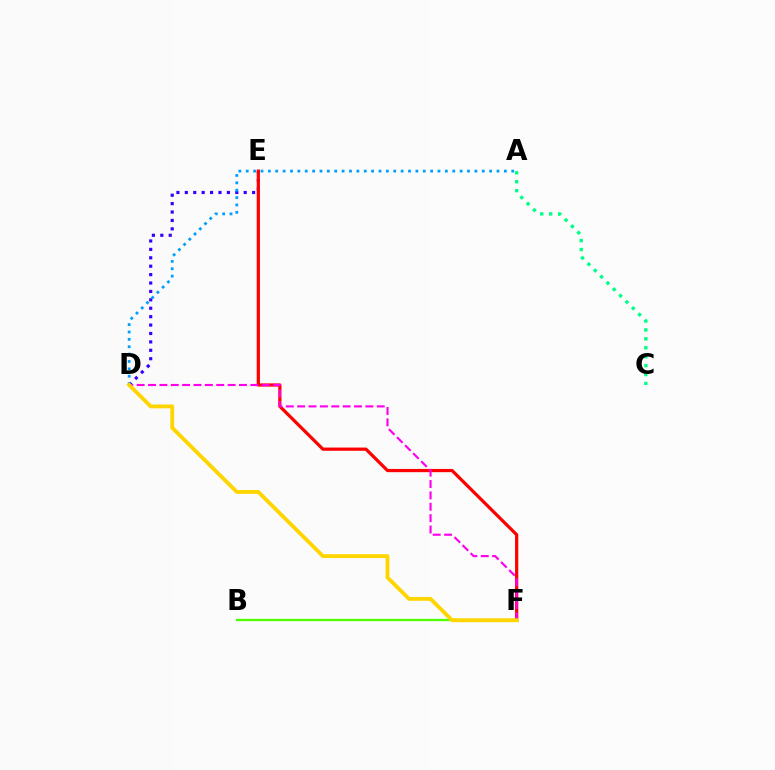{('D', 'E'): [{'color': '#3700ff', 'line_style': 'dotted', 'thickness': 2.29}], ('E', 'F'): [{'color': '#ff0000', 'line_style': 'solid', 'thickness': 2.32}], ('D', 'F'): [{'color': '#ff00ed', 'line_style': 'dashed', 'thickness': 1.54}, {'color': '#ffd500', 'line_style': 'solid', 'thickness': 2.76}], ('B', 'F'): [{'color': '#4fff00', 'line_style': 'solid', 'thickness': 1.66}], ('A', 'C'): [{'color': '#00ff86', 'line_style': 'dotted', 'thickness': 2.43}], ('A', 'D'): [{'color': '#009eff', 'line_style': 'dotted', 'thickness': 2.0}]}